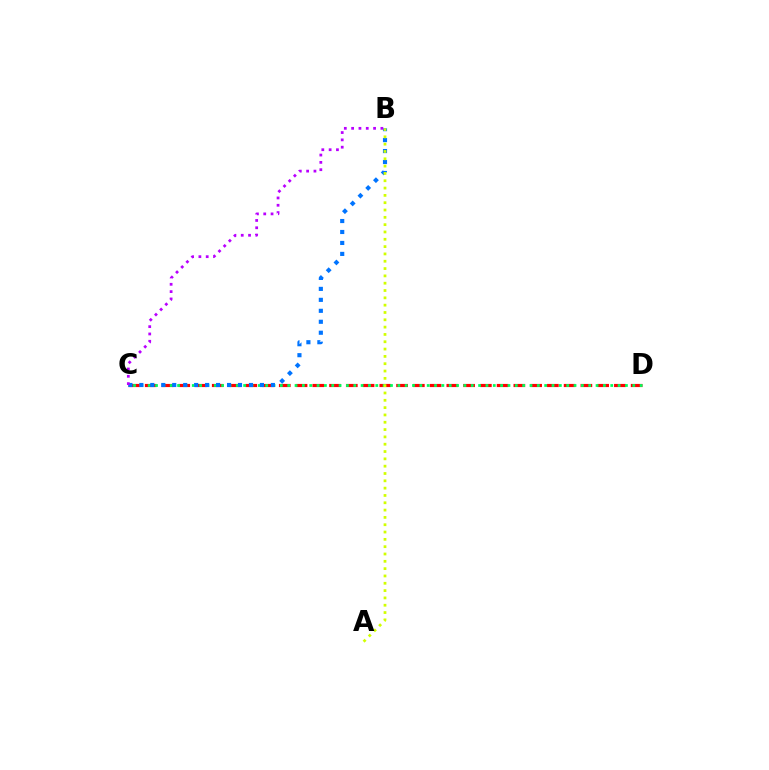{('C', 'D'): [{'color': '#ff0000', 'line_style': 'dashed', 'thickness': 2.28}, {'color': '#00ff5c', 'line_style': 'dotted', 'thickness': 1.99}], ('B', 'C'): [{'color': '#0074ff', 'line_style': 'dotted', 'thickness': 2.98}, {'color': '#b900ff', 'line_style': 'dotted', 'thickness': 1.99}], ('A', 'B'): [{'color': '#d1ff00', 'line_style': 'dotted', 'thickness': 1.99}]}